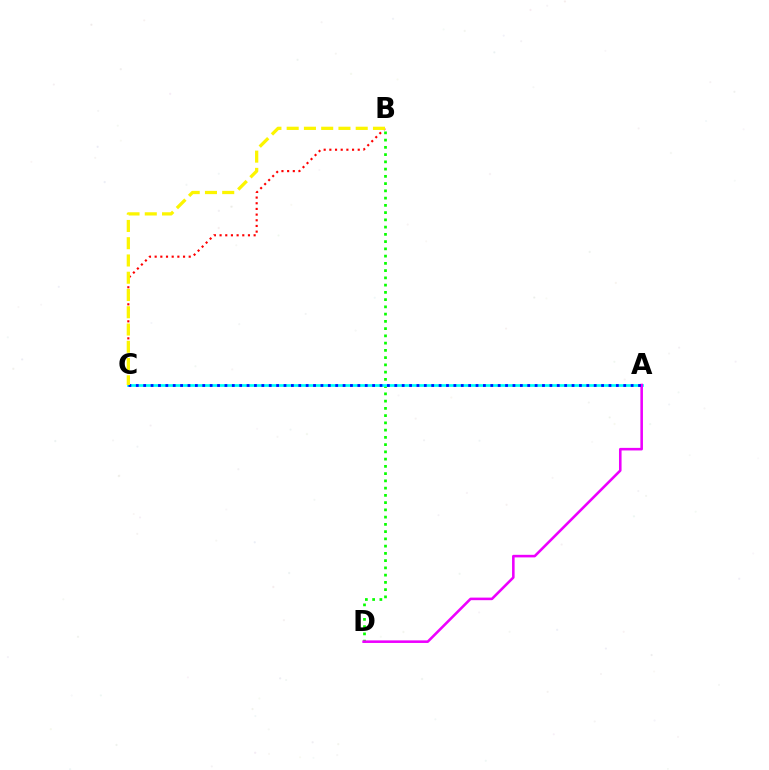{('B', 'D'): [{'color': '#08ff00', 'line_style': 'dotted', 'thickness': 1.97}], ('B', 'C'): [{'color': '#ff0000', 'line_style': 'dotted', 'thickness': 1.54}, {'color': '#fcf500', 'line_style': 'dashed', 'thickness': 2.34}], ('A', 'C'): [{'color': '#00fff6', 'line_style': 'solid', 'thickness': 1.96}, {'color': '#0010ff', 'line_style': 'dotted', 'thickness': 2.01}], ('A', 'D'): [{'color': '#ee00ff', 'line_style': 'solid', 'thickness': 1.85}]}